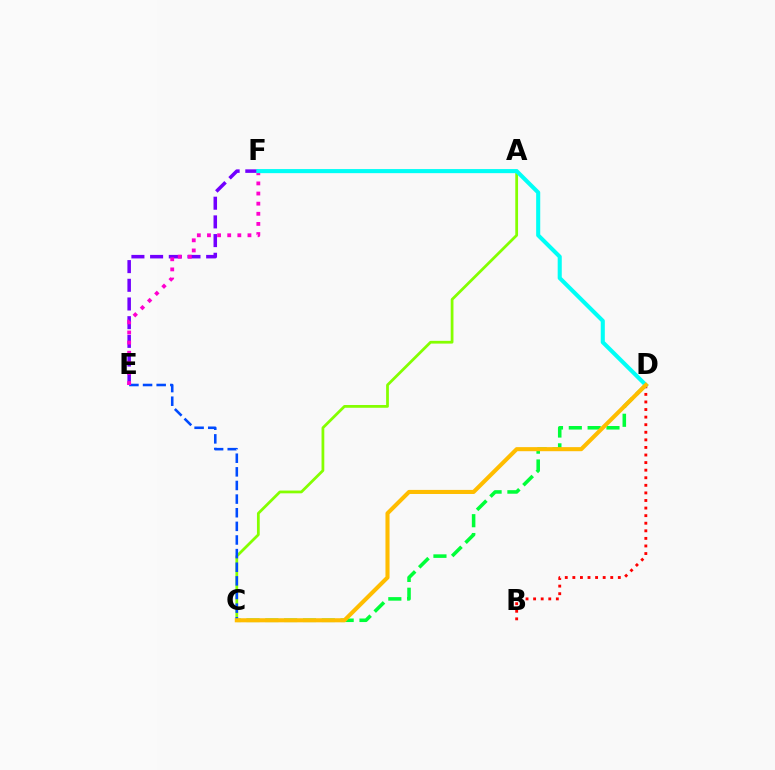{('A', 'C'): [{'color': '#84ff00', 'line_style': 'solid', 'thickness': 1.99}], ('C', 'E'): [{'color': '#004bff', 'line_style': 'dashed', 'thickness': 1.85}], ('C', 'D'): [{'color': '#00ff39', 'line_style': 'dashed', 'thickness': 2.56}, {'color': '#ffbd00', 'line_style': 'solid', 'thickness': 2.93}], ('E', 'F'): [{'color': '#7200ff', 'line_style': 'dashed', 'thickness': 2.54}, {'color': '#ff00cf', 'line_style': 'dotted', 'thickness': 2.75}], ('B', 'D'): [{'color': '#ff0000', 'line_style': 'dotted', 'thickness': 2.06}], ('D', 'F'): [{'color': '#00fff6', 'line_style': 'solid', 'thickness': 2.93}]}